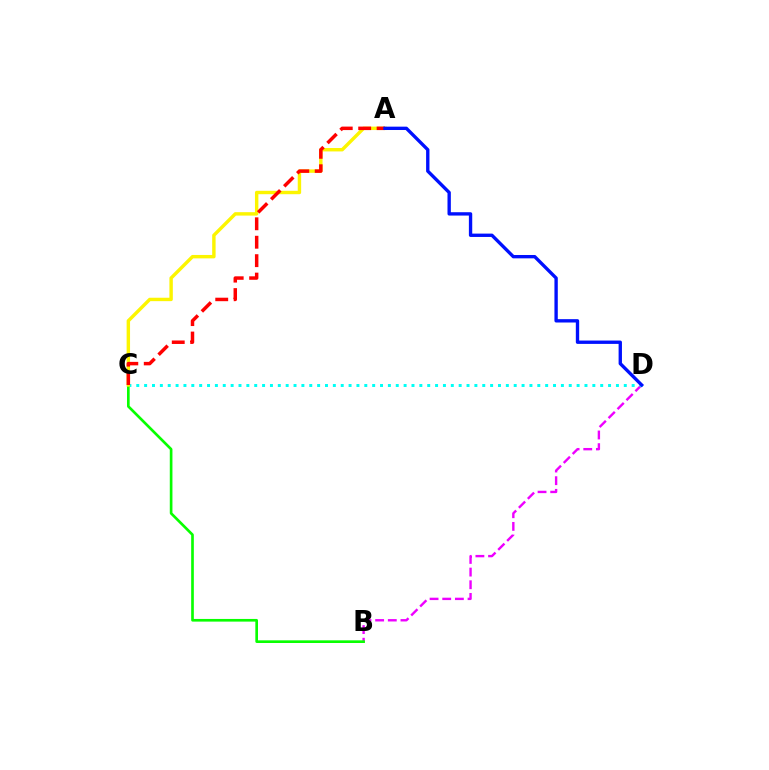{('B', 'D'): [{'color': '#ee00ff', 'line_style': 'dashed', 'thickness': 1.72}], ('C', 'D'): [{'color': '#00fff6', 'line_style': 'dotted', 'thickness': 2.14}], ('B', 'C'): [{'color': '#08ff00', 'line_style': 'solid', 'thickness': 1.92}], ('A', 'C'): [{'color': '#fcf500', 'line_style': 'solid', 'thickness': 2.46}, {'color': '#ff0000', 'line_style': 'dashed', 'thickness': 2.5}], ('A', 'D'): [{'color': '#0010ff', 'line_style': 'solid', 'thickness': 2.41}]}